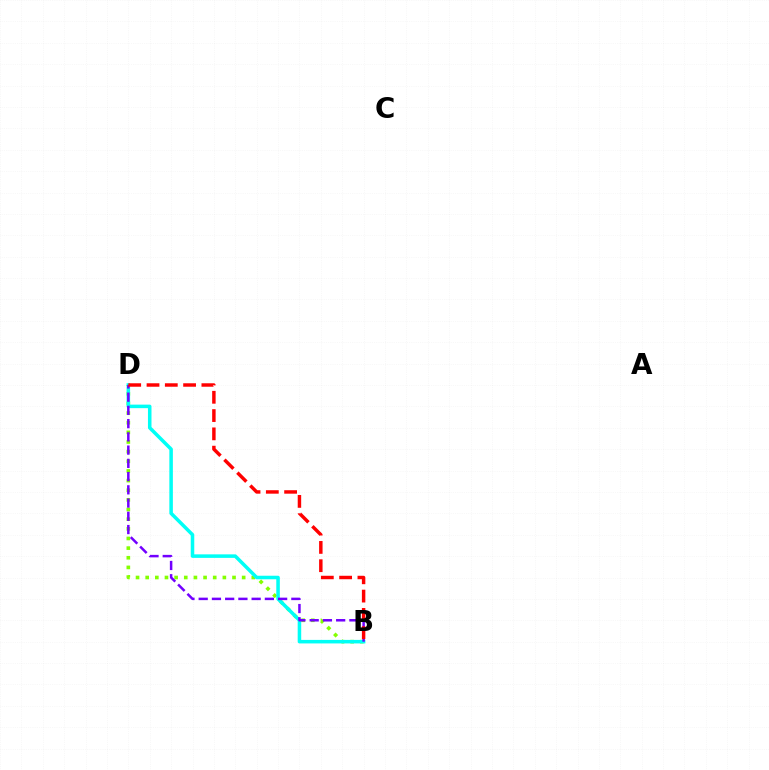{('B', 'D'): [{'color': '#84ff00', 'line_style': 'dotted', 'thickness': 2.62}, {'color': '#00fff6', 'line_style': 'solid', 'thickness': 2.54}, {'color': '#7200ff', 'line_style': 'dashed', 'thickness': 1.8}, {'color': '#ff0000', 'line_style': 'dashed', 'thickness': 2.48}]}